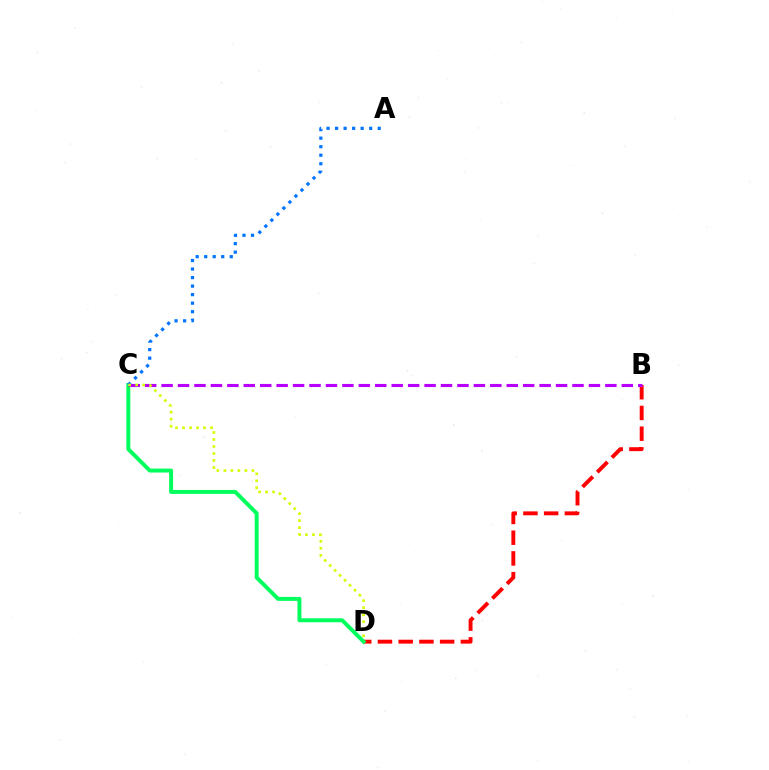{('B', 'D'): [{'color': '#ff0000', 'line_style': 'dashed', 'thickness': 2.82}], ('C', 'D'): [{'color': '#00ff5c', 'line_style': 'solid', 'thickness': 2.84}, {'color': '#d1ff00', 'line_style': 'dotted', 'thickness': 1.9}], ('A', 'C'): [{'color': '#0074ff', 'line_style': 'dotted', 'thickness': 2.32}], ('B', 'C'): [{'color': '#b900ff', 'line_style': 'dashed', 'thickness': 2.23}]}